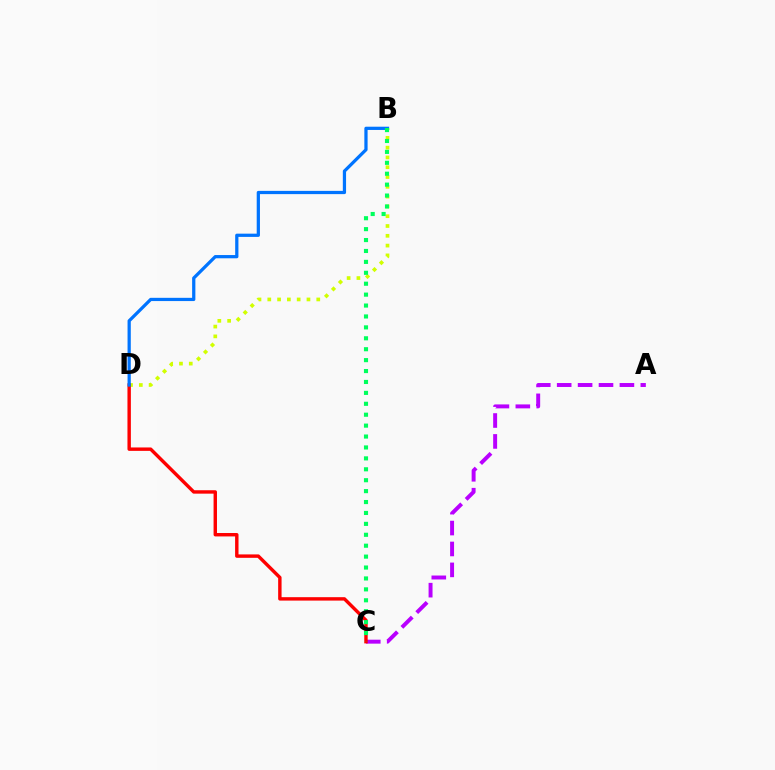{('B', 'D'): [{'color': '#d1ff00', 'line_style': 'dotted', 'thickness': 2.66}, {'color': '#0074ff', 'line_style': 'solid', 'thickness': 2.33}], ('A', 'C'): [{'color': '#b900ff', 'line_style': 'dashed', 'thickness': 2.84}], ('C', 'D'): [{'color': '#ff0000', 'line_style': 'solid', 'thickness': 2.46}], ('B', 'C'): [{'color': '#00ff5c', 'line_style': 'dotted', 'thickness': 2.97}]}